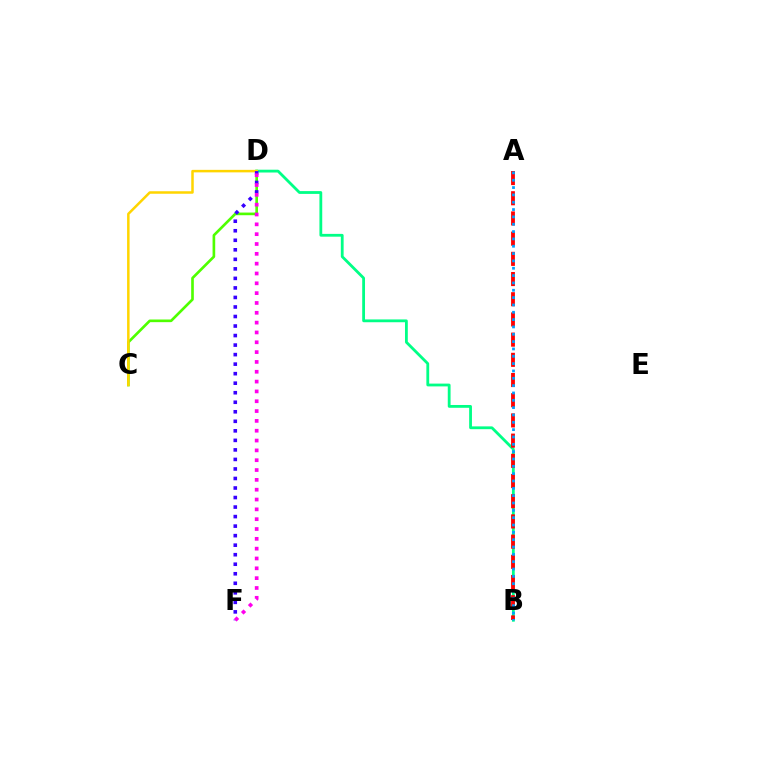{('C', 'D'): [{'color': '#4fff00', 'line_style': 'solid', 'thickness': 1.91}, {'color': '#ffd500', 'line_style': 'solid', 'thickness': 1.81}], ('B', 'D'): [{'color': '#00ff86', 'line_style': 'solid', 'thickness': 2.02}], ('A', 'B'): [{'color': '#ff0000', 'line_style': 'dashed', 'thickness': 2.74}, {'color': '#009eff', 'line_style': 'dotted', 'thickness': 1.99}], ('D', 'F'): [{'color': '#3700ff', 'line_style': 'dotted', 'thickness': 2.59}, {'color': '#ff00ed', 'line_style': 'dotted', 'thickness': 2.67}]}